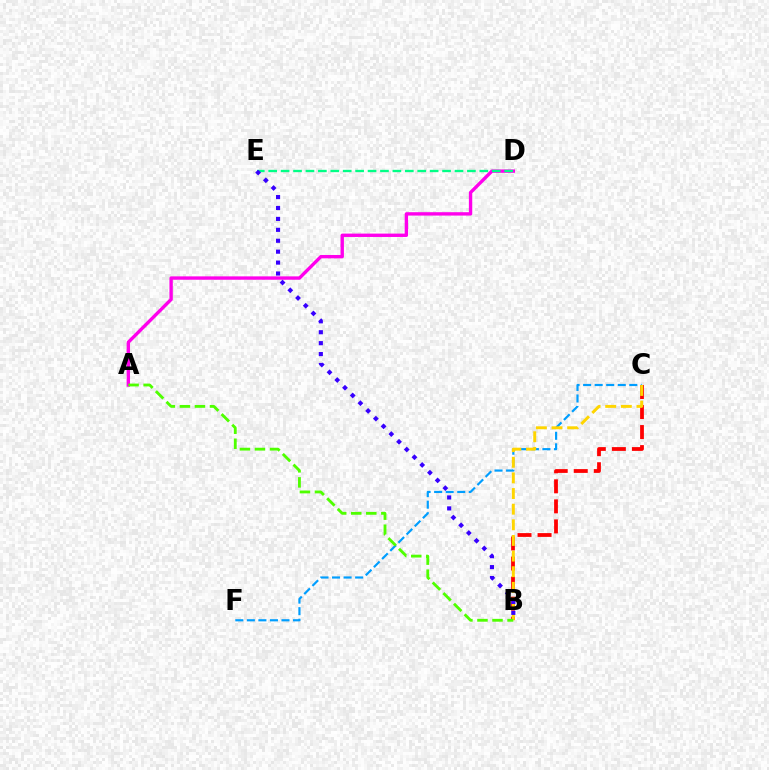{('A', 'D'): [{'color': '#ff00ed', 'line_style': 'solid', 'thickness': 2.43}], ('D', 'E'): [{'color': '#00ff86', 'line_style': 'dashed', 'thickness': 1.69}], ('C', 'F'): [{'color': '#009eff', 'line_style': 'dashed', 'thickness': 1.57}], ('B', 'C'): [{'color': '#ff0000', 'line_style': 'dashed', 'thickness': 2.72}, {'color': '#ffd500', 'line_style': 'dashed', 'thickness': 2.12}], ('B', 'E'): [{'color': '#3700ff', 'line_style': 'dotted', 'thickness': 2.97}], ('A', 'B'): [{'color': '#4fff00', 'line_style': 'dashed', 'thickness': 2.04}]}